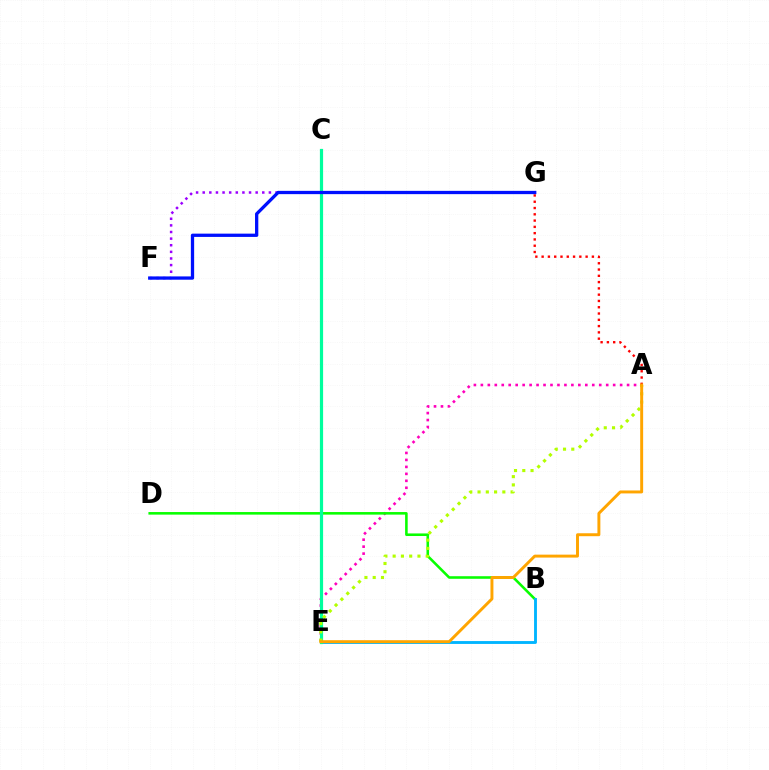{('F', 'G'): [{'color': '#9b00ff', 'line_style': 'dotted', 'thickness': 1.8}, {'color': '#0010ff', 'line_style': 'solid', 'thickness': 2.36}], ('A', 'E'): [{'color': '#ff00bd', 'line_style': 'dotted', 'thickness': 1.89}, {'color': '#b3ff00', 'line_style': 'dotted', 'thickness': 2.25}, {'color': '#ffa500', 'line_style': 'solid', 'thickness': 2.12}], ('B', 'D'): [{'color': '#08ff00', 'line_style': 'solid', 'thickness': 1.85}], ('A', 'G'): [{'color': '#ff0000', 'line_style': 'dotted', 'thickness': 1.71}], ('B', 'E'): [{'color': '#00b5ff', 'line_style': 'solid', 'thickness': 2.06}], ('C', 'E'): [{'color': '#00ff9d', 'line_style': 'solid', 'thickness': 2.31}]}